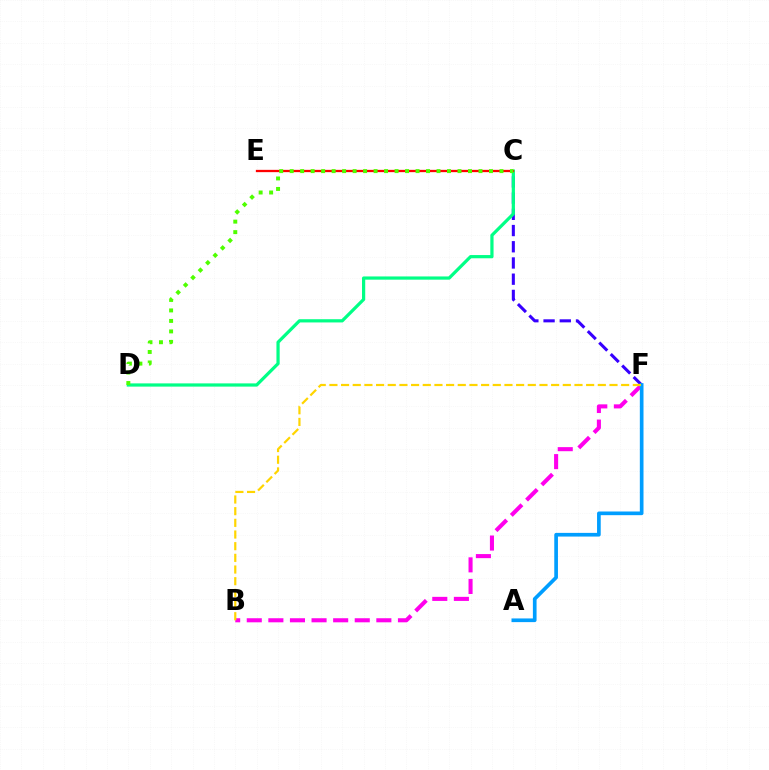{('B', 'F'): [{'color': '#ff00ed', 'line_style': 'dashed', 'thickness': 2.93}, {'color': '#ffd500', 'line_style': 'dashed', 'thickness': 1.59}], ('C', 'F'): [{'color': '#3700ff', 'line_style': 'dashed', 'thickness': 2.2}], ('A', 'F'): [{'color': '#009eff', 'line_style': 'solid', 'thickness': 2.65}], ('C', 'D'): [{'color': '#00ff86', 'line_style': 'solid', 'thickness': 2.32}, {'color': '#4fff00', 'line_style': 'dotted', 'thickness': 2.85}], ('C', 'E'): [{'color': '#ff0000', 'line_style': 'solid', 'thickness': 1.66}]}